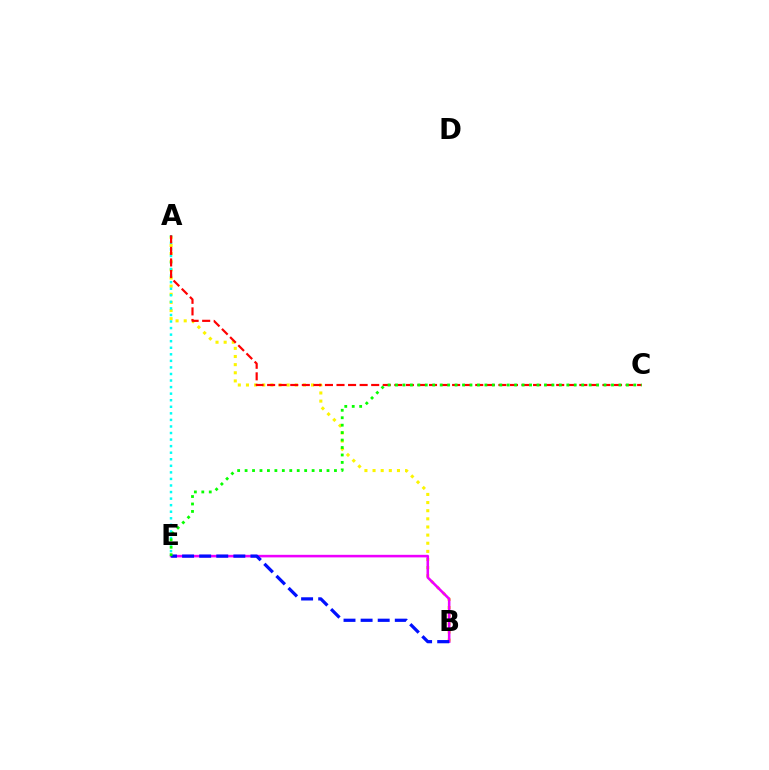{('A', 'B'): [{'color': '#fcf500', 'line_style': 'dotted', 'thickness': 2.21}], ('A', 'E'): [{'color': '#00fff6', 'line_style': 'dotted', 'thickness': 1.78}], ('B', 'E'): [{'color': '#ee00ff', 'line_style': 'solid', 'thickness': 1.85}, {'color': '#0010ff', 'line_style': 'dashed', 'thickness': 2.32}], ('A', 'C'): [{'color': '#ff0000', 'line_style': 'dashed', 'thickness': 1.57}], ('C', 'E'): [{'color': '#08ff00', 'line_style': 'dotted', 'thickness': 2.02}]}